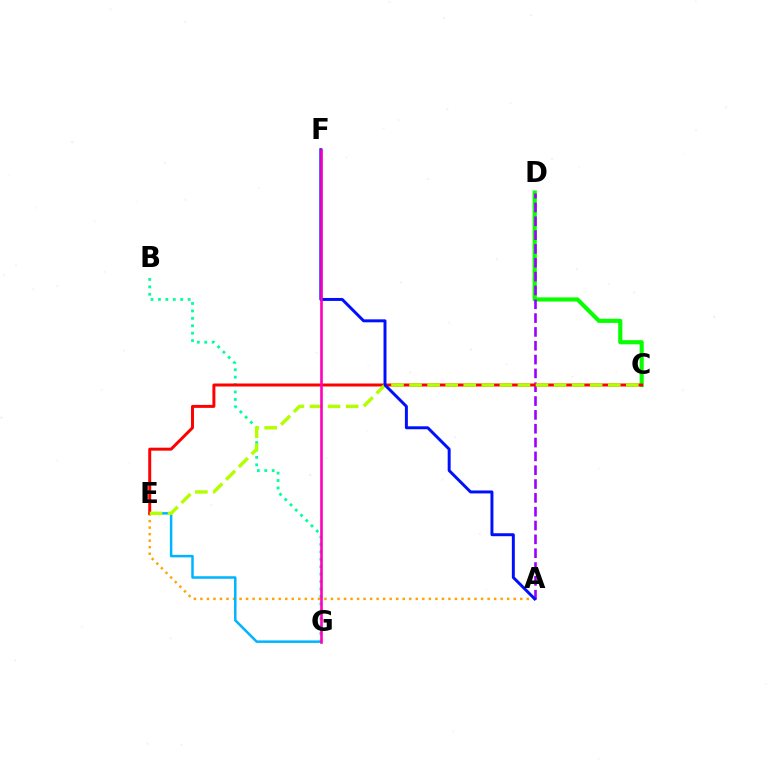{('A', 'E'): [{'color': '#ffa500', 'line_style': 'dotted', 'thickness': 1.77}], ('B', 'G'): [{'color': '#00ff9d', 'line_style': 'dotted', 'thickness': 2.02}], ('C', 'D'): [{'color': '#08ff00', 'line_style': 'solid', 'thickness': 2.97}], ('A', 'D'): [{'color': '#9b00ff', 'line_style': 'dashed', 'thickness': 1.88}], ('E', 'G'): [{'color': '#00b5ff', 'line_style': 'solid', 'thickness': 1.8}], ('C', 'E'): [{'color': '#ff0000', 'line_style': 'solid', 'thickness': 2.14}, {'color': '#b3ff00', 'line_style': 'dashed', 'thickness': 2.45}], ('A', 'F'): [{'color': '#0010ff', 'line_style': 'solid', 'thickness': 2.13}], ('F', 'G'): [{'color': '#ff00bd', 'line_style': 'solid', 'thickness': 1.89}]}